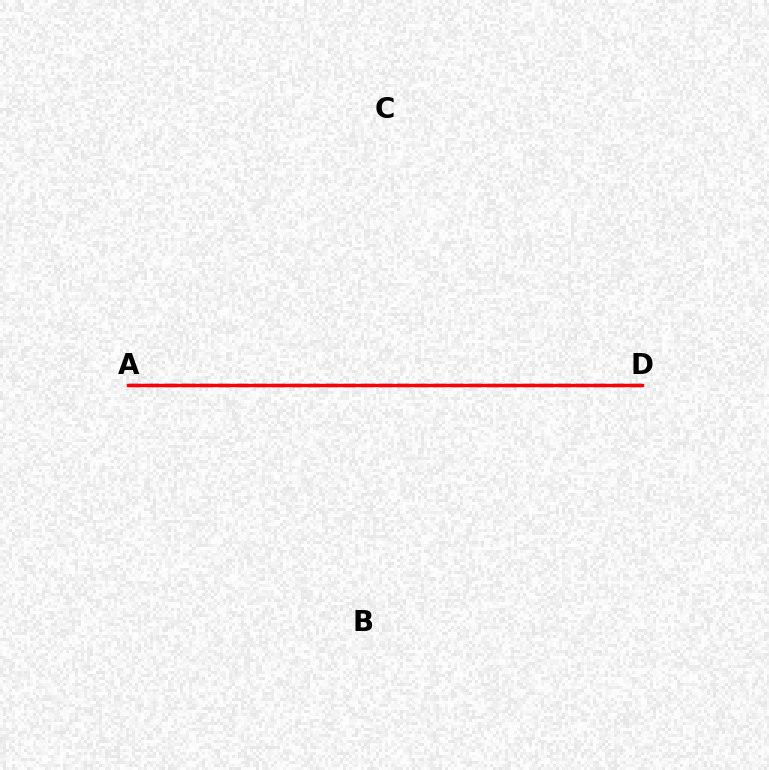{('A', 'D'): [{'color': '#7200ff', 'line_style': 'dashed', 'thickness': 2.43}, {'color': '#00fff6', 'line_style': 'dotted', 'thickness': 1.73}, {'color': '#84ff00', 'line_style': 'dashed', 'thickness': 2.01}, {'color': '#ff0000', 'line_style': 'solid', 'thickness': 2.4}]}